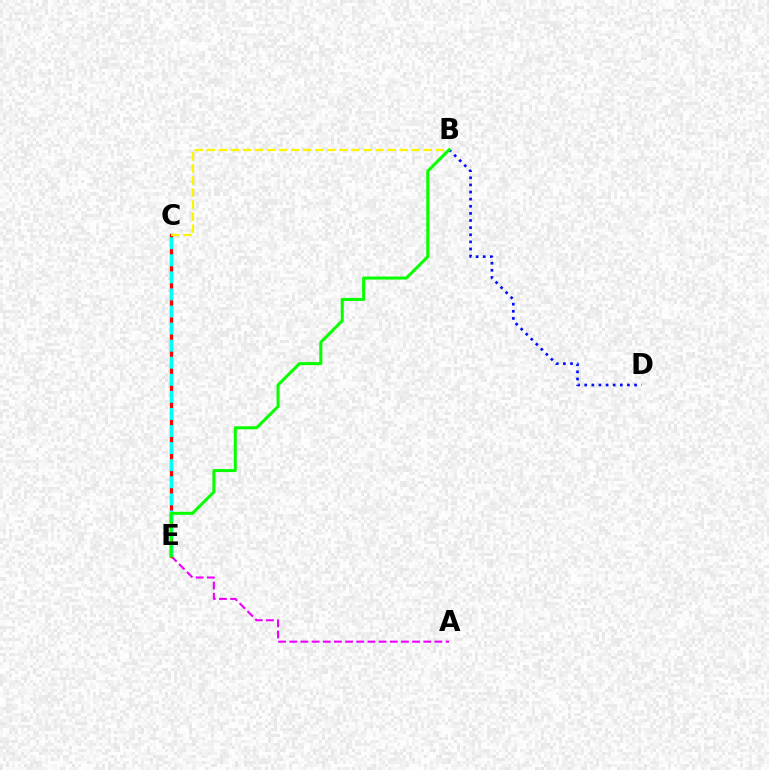{('B', 'D'): [{'color': '#0010ff', 'line_style': 'dotted', 'thickness': 1.93}], ('A', 'E'): [{'color': '#ee00ff', 'line_style': 'dashed', 'thickness': 1.52}], ('C', 'E'): [{'color': '#ff0000', 'line_style': 'solid', 'thickness': 2.36}, {'color': '#00fff6', 'line_style': 'dashed', 'thickness': 2.32}], ('B', 'C'): [{'color': '#fcf500', 'line_style': 'dashed', 'thickness': 1.64}], ('B', 'E'): [{'color': '#08ff00', 'line_style': 'solid', 'thickness': 2.18}]}